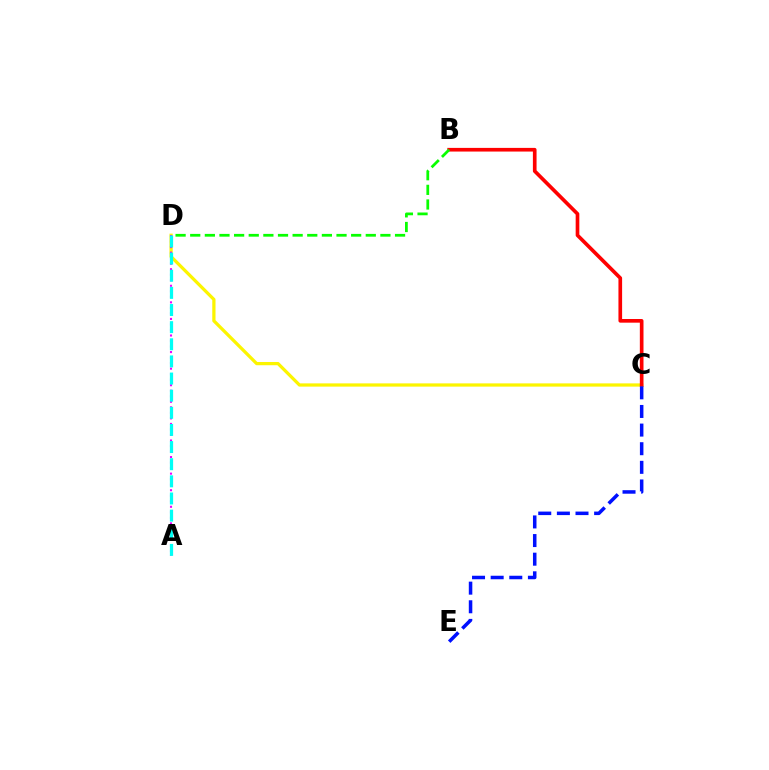{('C', 'D'): [{'color': '#fcf500', 'line_style': 'solid', 'thickness': 2.33}], ('A', 'D'): [{'color': '#ee00ff', 'line_style': 'dotted', 'thickness': 1.5}, {'color': '#00fff6', 'line_style': 'dashed', 'thickness': 2.33}], ('B', 'C'): [{'color': '#ff0000', 'line_style': 'solid', 'thickness': 2.64}], ('B', 'D'): [{'color': '#08ff00', 'line_style': 'dashed', 'thickness': 1.99}], ('C', 'E'): [{'color': '#0010ff', 'line_style': 'dashed', 'thickness': 2.53}]}